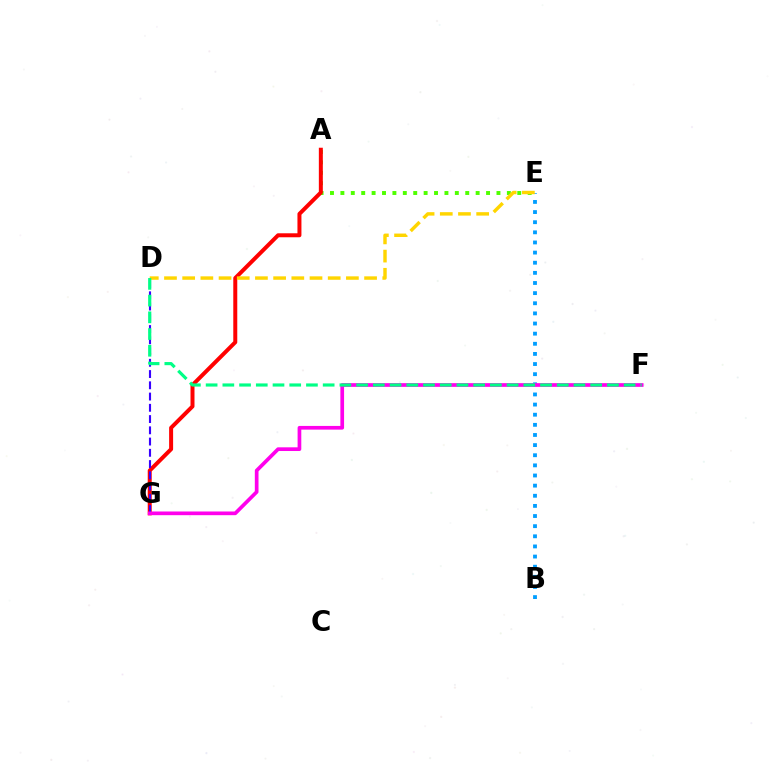{('A', 'E'): [{'color': '#4fff00', 'line_style': 'dotted', 'thickness': 2.83}], ('B', 'E'): [{'color': '#009eff', 'line_style': 'dotted', 'thickness': 2.75}], ('A', 'G'): [{'color': '#ff0000', 'line_style': 'solid', 'thickness': 2.87}], ('D', 'E'): [{'color': '#ffd500', 'line_style': 'dashed', 'thickness': 2.47}], ('D', 'G'): [{'color': '#3700ff', 'line_style': 'dashed', 'thickness': 1.53}], ('F', 'G'): [{'color': '#ff00ed', 'line_style': 'solid', 'thickness': 2.66}], ('D', 'F'): [{'color': '#00ff86', 'line_style': 'dashed', 'thickness': 2.27}]}